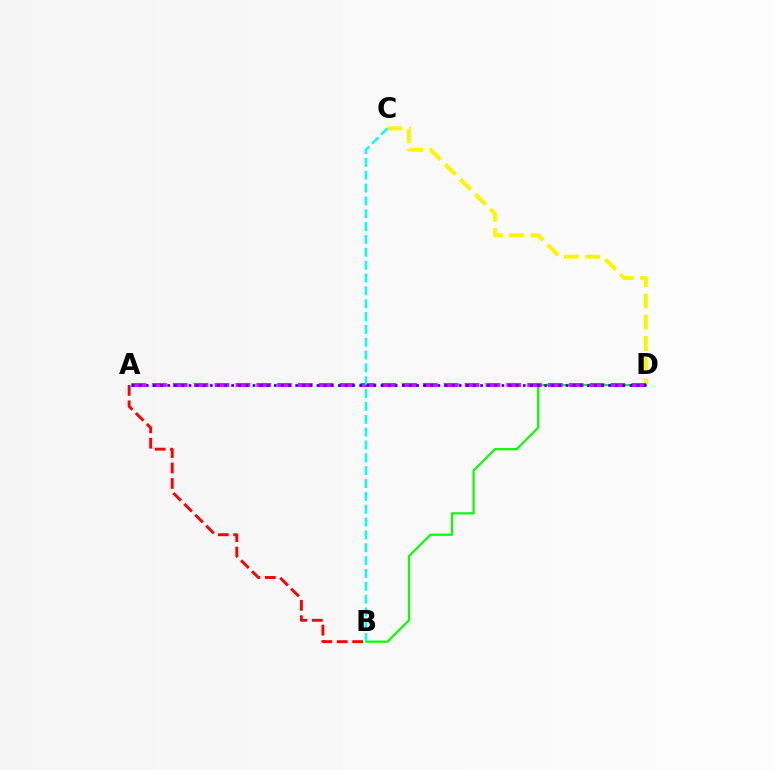{('C', 'D'): [{'color': '#fcf500', 'line_style': 'dashed', 'thickness': 2.88}], ('B', 'D'): [{'color': '#08ff00', 'line_style': 'solid', 'thickness': 1.6}], ('A', 'D'): [{'color': '#ee00ff', 'line_style': 'dashed', 'thickness': 2.83}, {'color': '#0010ff', 'line_style': 'dotted', 'thickness': 1.93}], ('B', 'C'): [{'color': '#00fff6', 'line_style': 'dashed', 'thickness': 1.74}], ('A', 'B'): [{'color': '#ff0000', 'line_style': 'dashed', 'thickness': 2.1}]}